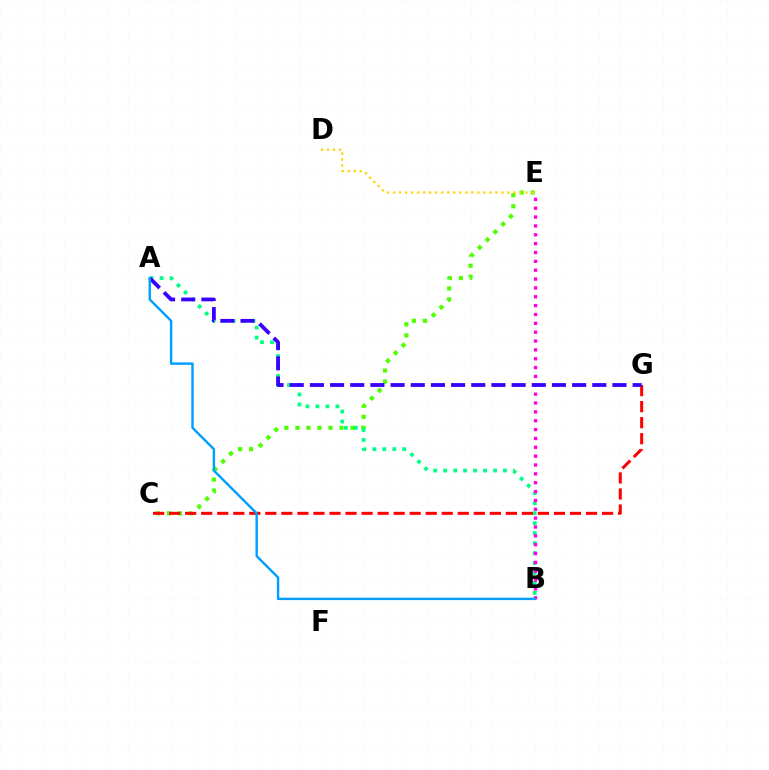{('C', 'E'): [{'color': '#4fff00', 'line_style': 'dotted', 'thickness': 3.0}], ('C', 'G'): [{'color': '#ff0000', 'line_style': 'dashed', 'thickness': 2.18}], ('A', 'B'): [{'color': '#00ff86', 'line_style': 'dotted', 'thickness': 2.71}, {'color': '#009eff', 'line_style': 'solid', 'thickness': 1.73}], ('D', 'E'): [{'color': '#ffd500', 'line_style': 'dotted', 'thickness': 1.64}], ('B', 'E'): [{'color': '#ff00ed', 'line_style': 'dotted', 'thickness': 2.41}], ('A', 'G'): [{'color': '#3700ff', 'line_style': 'dashed', 'thickness': 2.74}]}